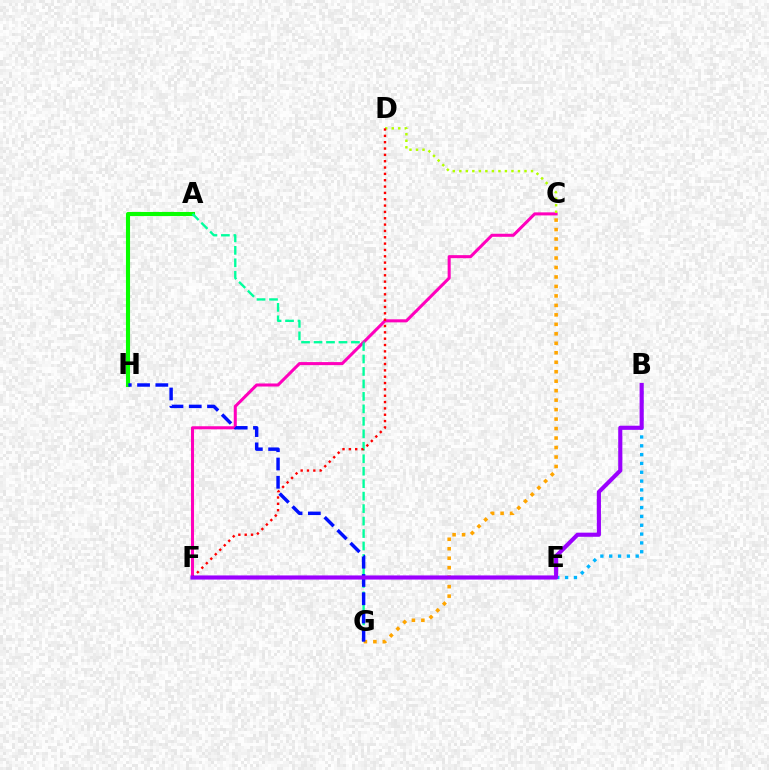{('C', 'F'): [{'color': '#ff00bd', 'line_style': 'solid', 'thickness': 2.2}], ('A', 'H'): [{'color': '#08ff00', 'line_style': 'solid', 'thickness': 2.94}], ('A', 'G'): [{'color': '#00ff9d', 'line_style': 'dashed', 'thickness': 1.69}], ('B', 'E'): [{'color': '#00b5ff', 'line_style': 'dotted', 'thickness': 2.4}], ('C', 'D'): [{'color': '#b3ff00', 'line_style': 'dotted', 'thickness': 1.77}], ('D', 'F'): [{'color': '#ff0000', 'line_style': 'dotted', 'thickness': 1.72}], ('C', 'G'): [{'color': '#ffa500', 'line_style': 'dotted', 'thickness': 2.57}], ('G', 'H'): [{'color': '#0010ff', 'line_style': 'dashed', 'thickness': 2.48}], ('B', 'F'): [{'color': '#9b00ff', 'line_style': 'solid', 'thickness': 2.97}]}